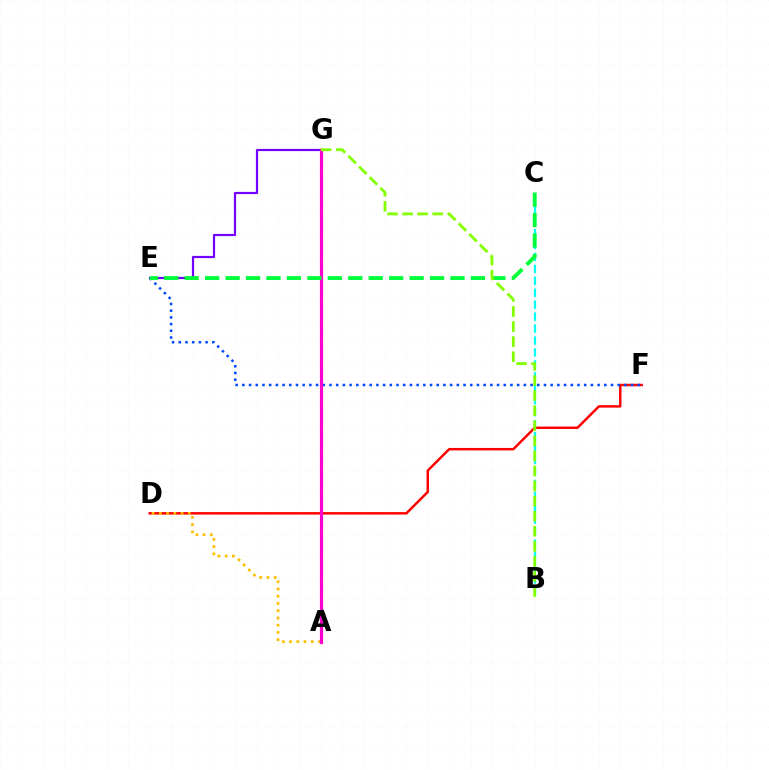{('D', 'F'): [{'color': '#ff0000', 'line_style': 'solid', 'thickness': 1.77}], ('B', 'C'): [{'color': '#00fff6', 'line_style': 'dashed', 'thickness': 1.62}], ('A', 'D'): [{'color': '#ffbd00', 'line_style': 'dotted', 'thickness': 1.97}], ('E', 'G'): [{'color': '#7200ff', 'line_style': 'solid', 'thickness': 1.58}], ('E', 'F'): [{'color': '#004bff', 'line_style': 'dotted', 'thickness': 1.82}], ('A', 'G'): [{'color': '#ff00cf', 'line_style': 'solid', 'thickness': 2.3}], ('C', 'E'): [{'color': '#00ff39', 'line_style': 'dashed', 'thickness': 2.78}], ('B', 'G'): [{'color': '#84ff00', 'line_style': 'dashed', 'thickness': 2.05}]}